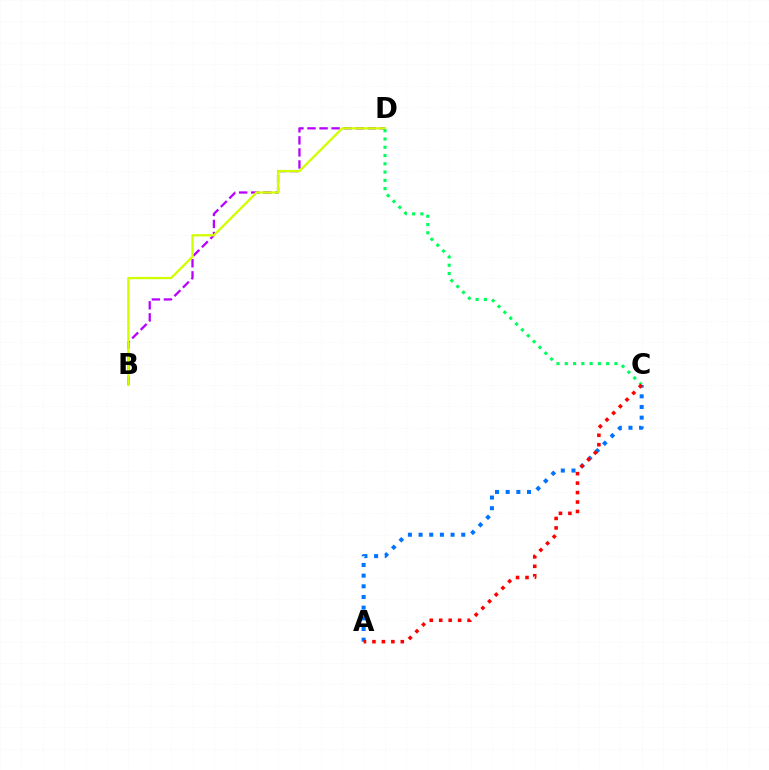{('B', 'D'): [{'color': '#b900ff', 'line_style': 'dashed', 'thickness': 1.64}, {'color': '#d1ff00', 'line_style': 'solid', 'thickness': 1.66}], ('C', 'D'): [{'color': '#00ff5c', 'line_style': 'dotted', 'thickness': 2.25}], ('A', 'C'): [{'color': '#0074ff', 'line_style': 'dotted', 'thickness': 2.9}, {'color': '#ff0000', 'line_style': 'dotted', 'thickness': 2.57}]}